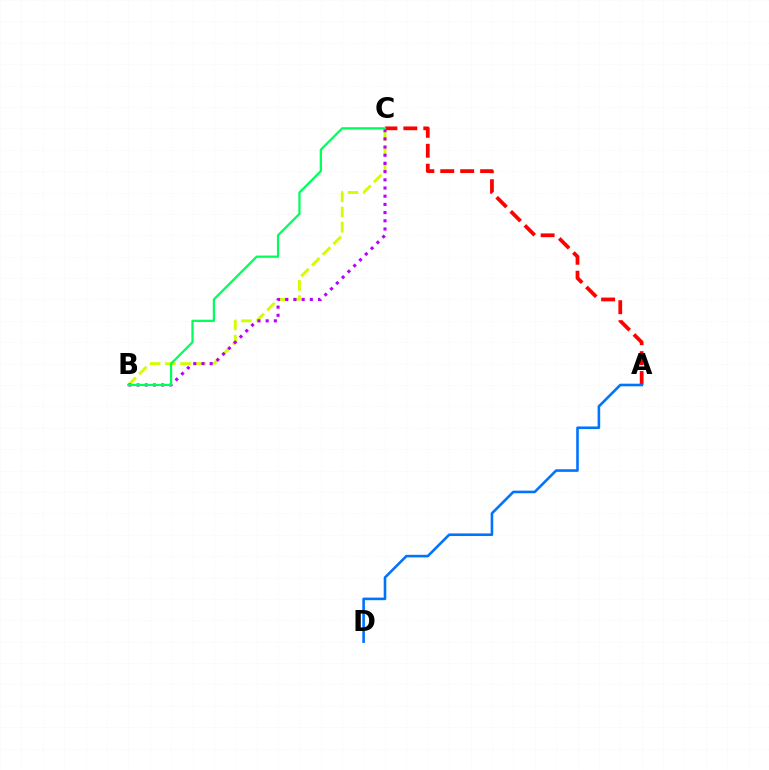{('A', 'C'): [{'color': '#ff0000', 'line_style': 'dashed', 'thickness': 2.71}], ('B', 'C'): [{'color': '#d1ff00', 'line_style': 'dashed', 'thickness': 2.06}, {'color': '#b900ff', 'line_style': 'dotted', 'thickness': 2.23}, {'color': '#00ff5c', 'line_style': 'solid', 'thickness': 1.62}], ('A', 'D'): [{'color': '#0074ff', 'line_style': 'solid', 'thickness': 1.88}]}